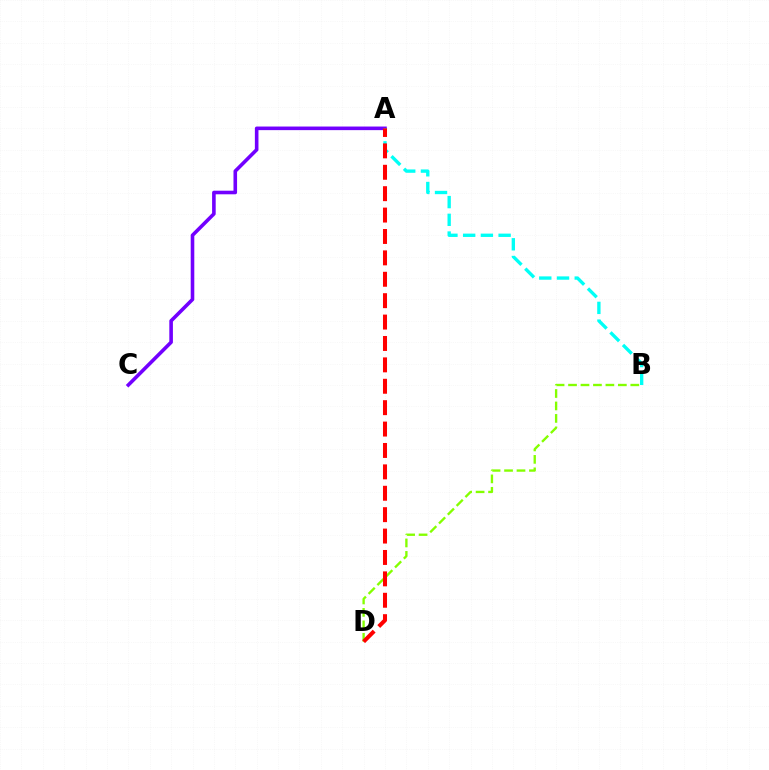{('A', 'C'): [{'color': '#7200ff', 'line_style': 'solid', 'thickness': 2.59}], ('A', 'B'): [{'color': '#00fff6', 'line_style': 'dashed', 'thickness': 2.41}], ('B', 'D'): [{'color': '#84ff00', 'line_style': 'dashed', 'thickness': 1.69}], ('A', 'D'): [{'color': '#ff0000', 'line_style': 'dashed', 'thickness': 2.91}]}